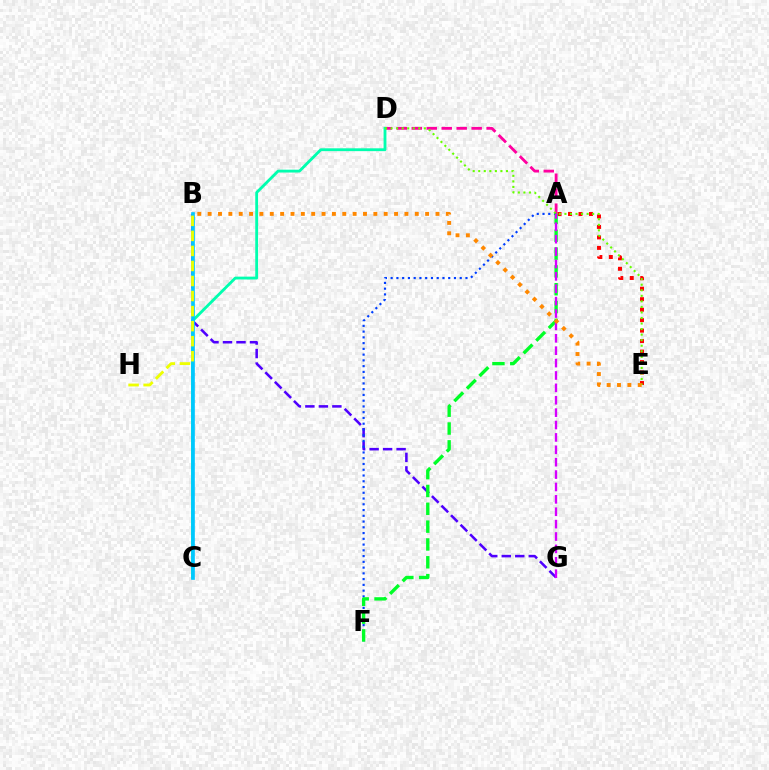{('B', 'G'): [{'color': '#4f00ff', 'line_style': 'dashed', 'thickness': 1.83}], ('A', 'D'): [{'color': '#ff00a0', 'line_style': 'dashed', 'thickness': 2.03}], ('A', 'E'): [{'color': '#ff0000', 'line_style': 'dotted', 'thickness': 2.85}], ('A', 'F'): [{'color': '#003fff', 'line_style': 'dotted', 'thickness': 1.56}, {'color': '#00ff27', 'line_style': 'dashed', 'thickness': 2.42}], ('C', 'D'): [{'color': '#00ffaf', 'line_style': 'solid', 'thickness': 2.04}], ('B', 'C'): [{'color': '#00c7ff', 'line_style': 'solid', 'thickness': 2.64}], ('D', 'E'): [{'color': '#66ff00', 'line_style': 'dotted', 'thickness': 1.51}], ('B', 'H'): [{'color': '#eeff00', 'line_style': 'dashed', 'thickness': 2.04}], ('A', 'G'): [{'color': '#d600ff', 'line_style': 'dashed', 'thickness': 1.68}], ('B', 'E'): [{'color': '#ff8800', 'line_style': 'dotted', 'thickness': 2.81}]}